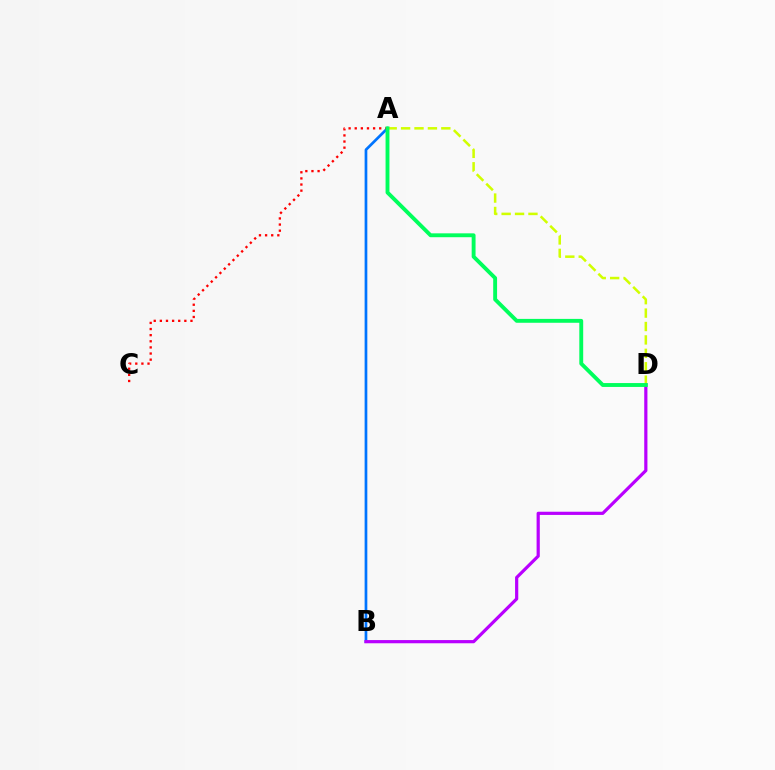{('A', 'B'): [{'color': '#0074ff', 'line_style': 'solid', 'thickness': 1.95}], ('A', 'D'): [{'color': '#d1ff00', 'line_style': 'dashed', 'thickness': 1.82}, {'color': '#00ff5c', 'line_style': 'solid', 'thickness': 2.79}], ('A', 'C'): [{'color': '#ff0000', 'line_style': 'dotted', 'thickness': 1.66}], ('B', 'D'): [{'color': '#b900ff', 'line_style': 'solid', 'thickness': 2.3}]}